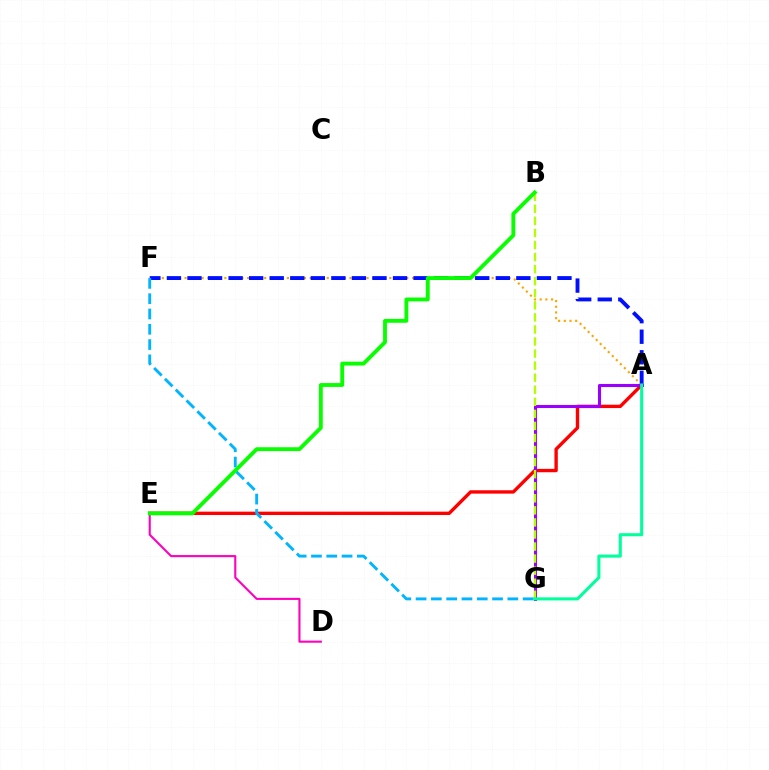{('A', 'E'): [{'color': '#ff0000', 'line_style': 'solid', 'thickness': 2.42}], ('D', 'E'): [{'color': '#ff00bd', 'line_style': 'solid', 'thickness': 1.51}], ('A', 'F'): [{'color': '#ffa500', 'line_style': 'dotted', 'thickness': 1.55}, {'color': '#0010ff', 'line_style': 'dashed', 'thickness': 2.79}], ('A', 'G'): [{'color': '#9b00ff', 'line_style': 'solid', 'thickness': 2.21}, {'color': '#00ff9d', 'line_style': 'solid', 'thickness': 2.21}], ('B', 'G'): [{'color': '#b3ff00', 'line_style': 'dashed', 'thickness': 1.64}], ('F', 'G'): [{'color': '#00b5ff', 'line_style': 'dashed', 'thickness': 2.08}], ('B', 'E'): [{'color': '#08ff00', 'line_style': 'solid', 'thickness': 2.78}]}